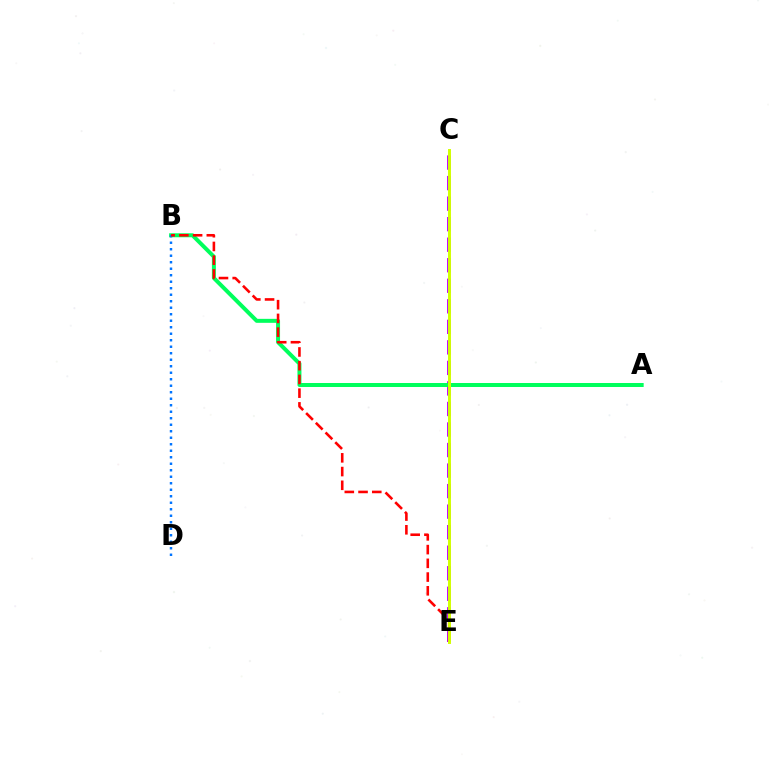{('C', 'E'): [{'color': '#b900ff', 'line_style': 'dashed', 'thickness': 2.79}, {'color': '#d1ff00', 'line_style': 'solid', 'thickness': 2.12}], ('A', 'B'): [{'color': '#00ff5c', 'line_style': 'solid', 'thickness': 2.87}], ('B', 'D'): [{'color': '#0074ff', 'line_style': 'dotted', 'thickness': 1.77}], ('B', 'E'): [{'color': '#ff0000', 'line_style': 'dashed', 'thickness': 1.87}]}